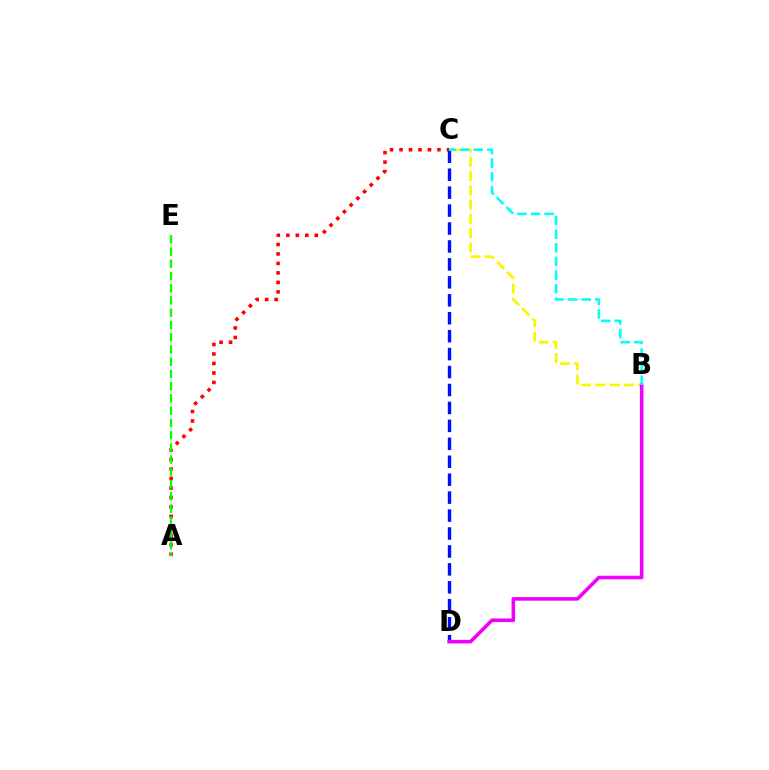{('A', 'C'): [{'color': '#ff0000', 'line_style': 'dotted', 'thickness': 2.58}], ('C', 'D'): [{'color': '#0010ff', 'line_style': 'dashed', 'thickness': 2.44}], ('B', 'C'): [{'color': '#fcf500', 'line_style': 'dashed', 'thickness': 1.94}, {'color': '#00fff6', 'line_style': 'dashed', 'thickness': 1.85}], ('B', 'D'): [{'color': '#ee00ff', 'line_style': 'solid', 'thickness': 2.58}], ('A', 'E'): [{'color': '#08ff00', 'line_style': 'dashed', 'thickness': 1.66}]}